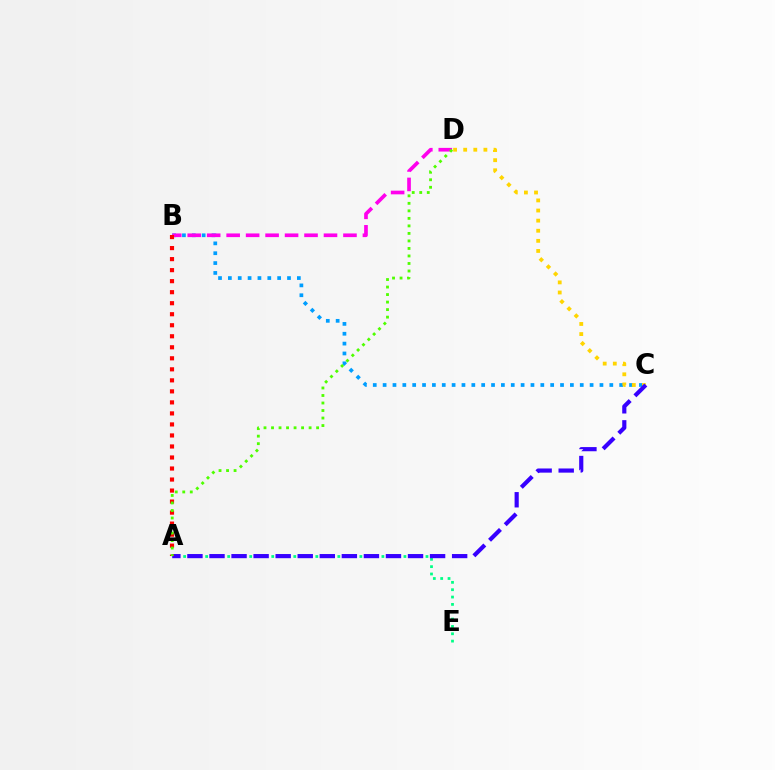{('B', 'C'): [{'color': '#009eff', 'line_style': 'dotted', 'thickness': 2.68}], ('A', 'E'): [{'color': '#00ff86', 'line_style': 'dotted', 'thickness': 2.0}], ('C', 'D'): [{'color': '#ffd500', 'line_style': 'dotted', 'thickness': 2.75}], ('A', 'C'): [{'color': '#3700ff', 'line_style': 'dashed', 'thickness': 3.0}], ('B', 'D'): [{'color': '#ff00ed', 'line_style': 'dashed', 'thickness': 2.64}], ('A', 'B'): [{'color': '#ff0000', 'line_style': 'dotted', 'thickness': 2.99}], ('A', 'D'): [{'color': '#4fff00', 'line_style': 'dotted', 'thickness': 2.04}]}